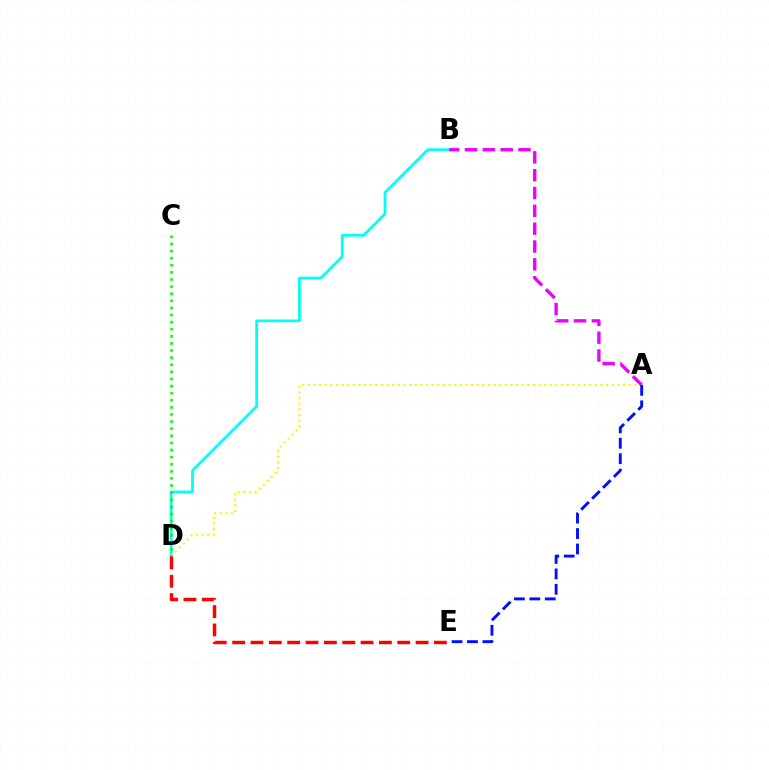{('B', 'D'): [{'color': '#00fff6', 'line_style': 'solid', 'thickness': 1.99}], ('A', 'D'): [{'color': '#fcf500', 'line_style': 'dotted', 'thickness': 1.53}], ('A', 'B'): [{'color': '#ee00ff', 'line_style': 'dashed', 'thickness': 2.42}], ('A', 'E'): [{'color': '#0010ff', 'line_style': 'dashed', 'thickness': 2.1}], ('C', 'D'): [{'color': '#08ff00', 'line_style': 'dotted', 'thickness': 1.93}], ('D', 'E'): [{'color': '#ff0000', 'line_style': 'dashed', 'thickness': 2.49}]}